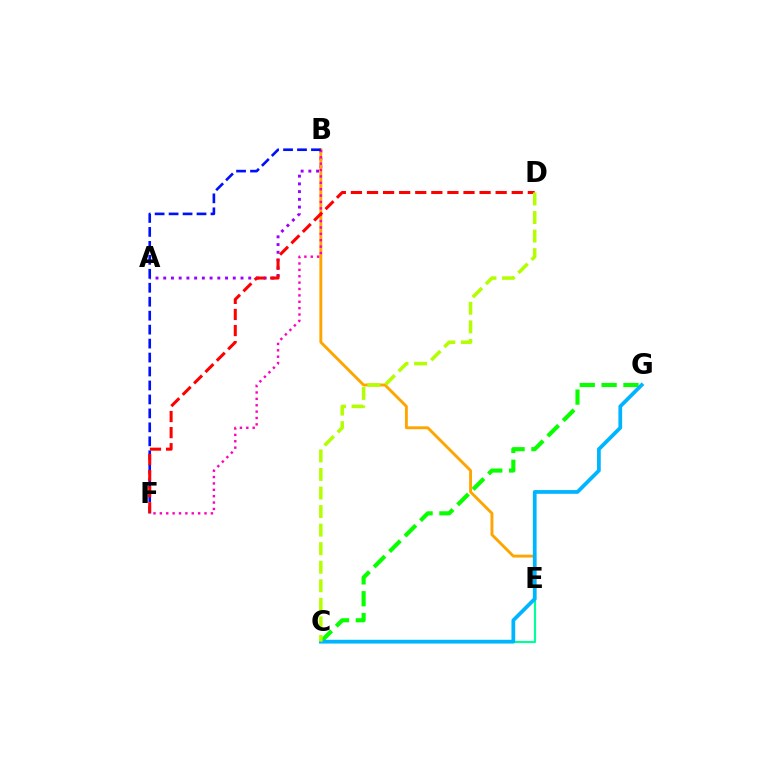{('A', 'B'): [{'color': '#9b00ff', 'line_style': 'dotted', 'thickness': 2.1}], ('C', 'G'): [{'color': '#08ff00', 'line_style': 'dashed', 'thickness': 2.97}, {'color': '#00b5ff', 'line_style': 'solid', 'thickness': 2.7}], ('C', 'E'): [{'color': '#00ff9d', 'line_style': 'solid', 'thickness': 1.55}], ('B', 'E'): [{'color': '#ffa500', 'line_style': 'solid', 'thickness': 2.08}], ('B', 'F'): [{'color': '#ff00bd', 'line_style': 'dotted', 'thickness': 1.73}, {'color': '#0010ff', 'line_style': 'dashed', 'thickness': 1.9}], ('D', 'F'): [{'color': '#ff0000', 'line_style': 'dashed', 'thickness': 2.18}], ('C', 'D'): [{'color': '#b3ff00', 'line_style': 'dashed', 'thickness': 2.52}]}